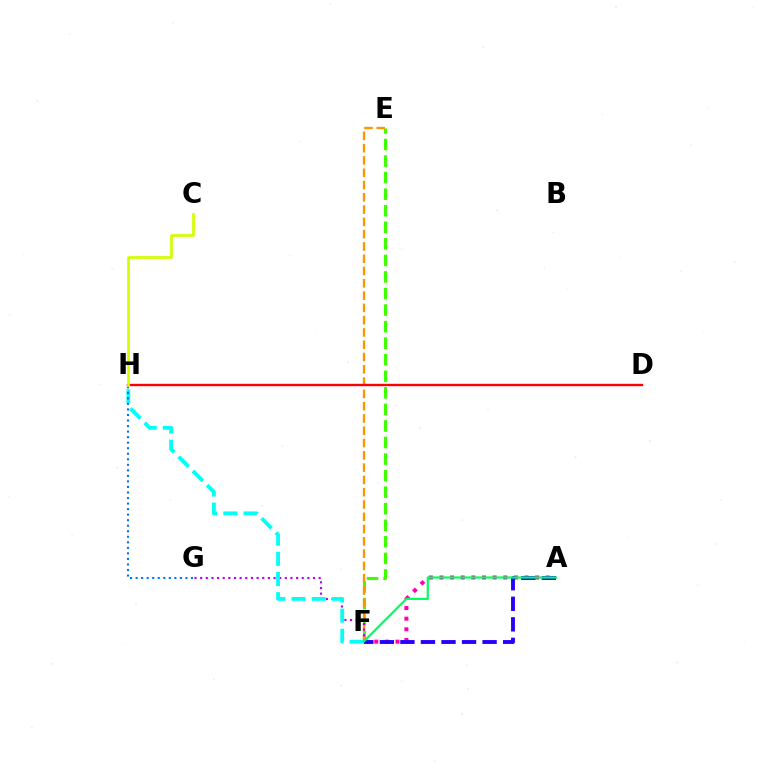{('A', 'F'): [{'color': '#ff00ac', 'line_style': 'dotted', 'thickness': 2.89}, {'color': '#2500ff', 'line_style': 'dashed', 'thickness': 2.79}, {'color': '#00ff5c', 'line_style': 'solid', 'thickness': 1.57}], ('E', 'F'): [{'color': '#3dff00', 'line_style': 'dashed', 'thickness': 2.25}, {'color': '#ff9400', 'line_style': 'dashed', 'thickness': 1.67}], ('D', 'H'): [{'color': '#ff0000', 'line_style': 'solid', 'thickness': 1.72}], ('F', 'G'): [{'color': '#b900ff', 'line_style': 'dotted', 'thickness': 1.53}], ('F', 'H'): [{'color': '#00fff6', 'line_style': 'dashed', 'thickness': 2.74}], ('G', 'H'): [{'color': '#0074ff', 'line_style': 'dotted', 'thickness': 1.5}], ('C', 'H'): [{'color': '#d1ff00', 'line_style': 'solid', 'thickness': 1.95}]}